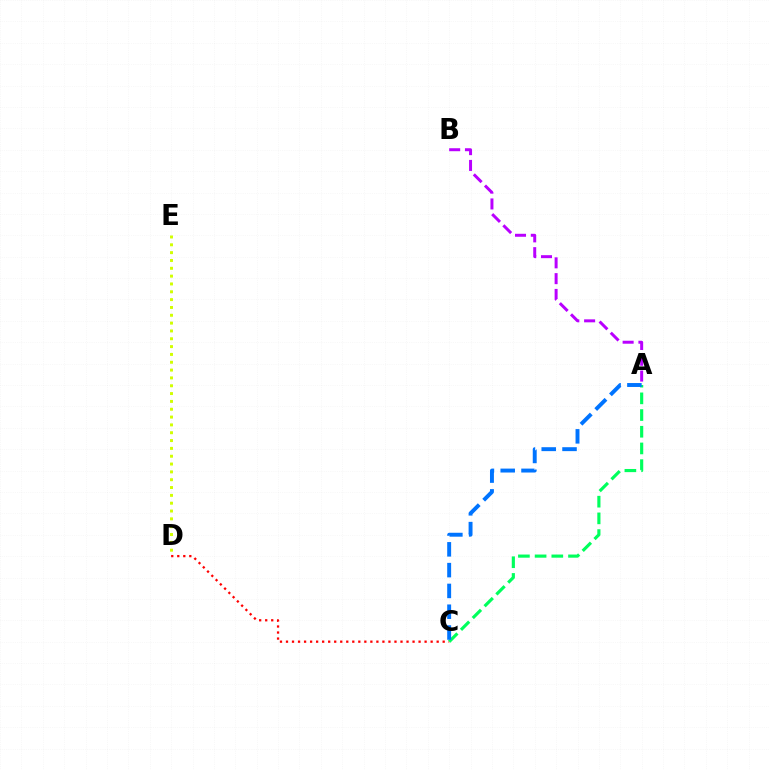{('C', 'D'): [{'color': '#ff0000', 'line_style': 'dotted', 'thickness': 1.64}], ('D', 'E'): [{'color': '#d1ff00', 'line_style': 'dotted', 'thickness': 2.13}], ('A', 'C'): [{'color': '#00ff5c', 'line_style': 'dashed', 'thickness': 2.27}, {'color': '#0074ff', 'line_style': 'dashed', 'thickness': 2.83}], ('A', 'B'): [{'color': '#b900ff', 'line_style': 'dashed', 'thickness': 2.15}]}